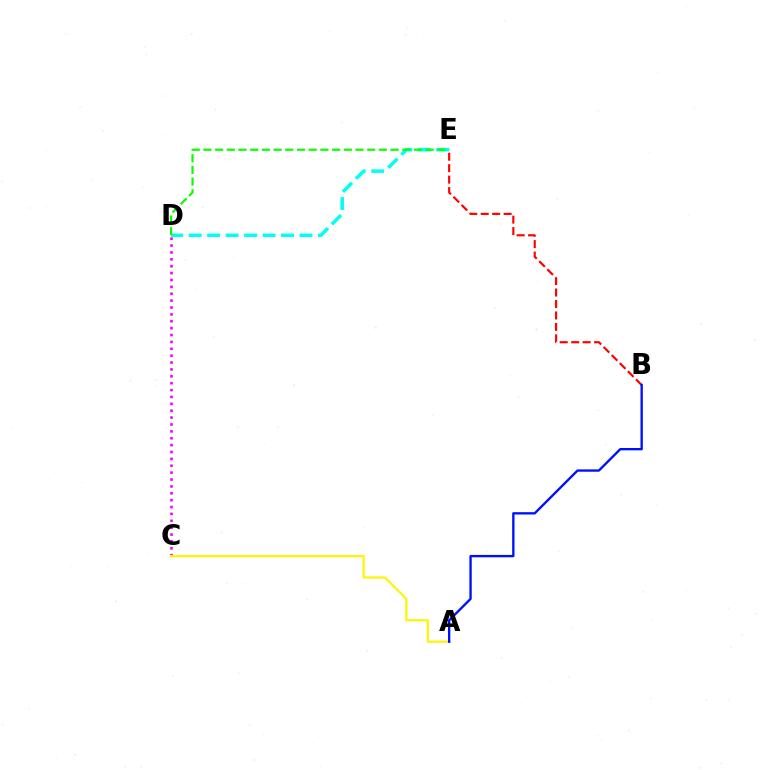{('D', 'E'): [{'color': '#00fff6', 'line_style': 'dashed', 'thickness': 2.51}, {'color': '#08ff00', 'line_style': 'dashed', 'thickness': 1.59}], ('C', 'D'): [{'color': '#ee00ff', 'line_style': 'dotted', 'thickness': 1.87}], ('B', 'E'): [{'color': '#ff0000', 'line_style': 'dashed', 'thickness': 1.56}], ('A', 'C'): [{'color': '#fcf500', 'line_style': 'solid', 'thickness': 1.58}], ('A', 'B'): [{'color': '#0010ff', 'line_style': 'solid', 'thickness': 1.69}]}